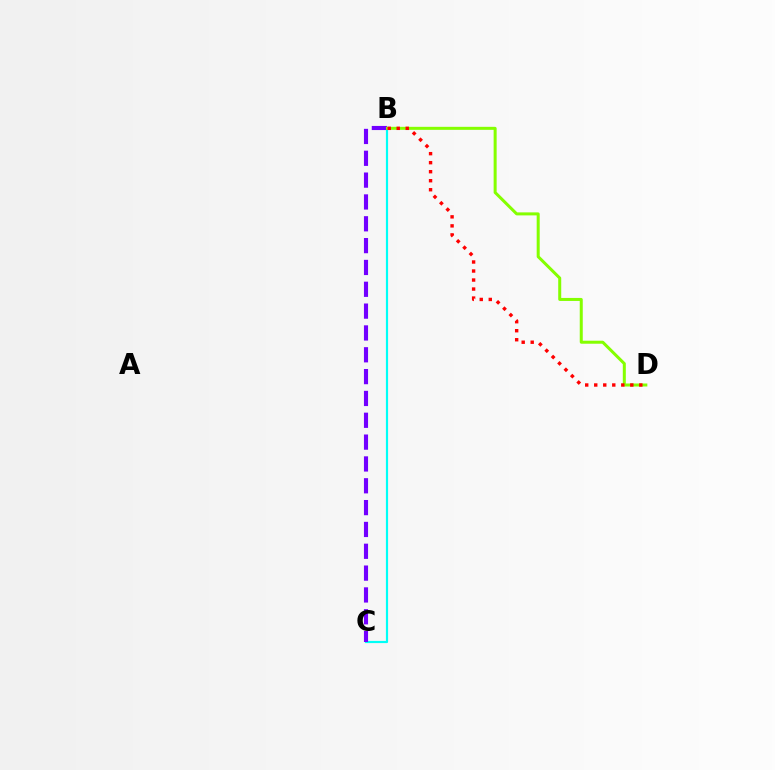{('B', 'C'): [{'color': '#00fff6', 'line_style': 'solid', 'thickness': 1.57}, {'color': '#7200ff', 'line_style': 'dashed', 'thickness': 2.97}], ('B', 'D'): [{'color': '#84ff00', 'line_style': 'solid', 'thickness': 2.17}, {'color': '#ff0000', 'line_style': 'dotted', 'thickness': 2.45}]}